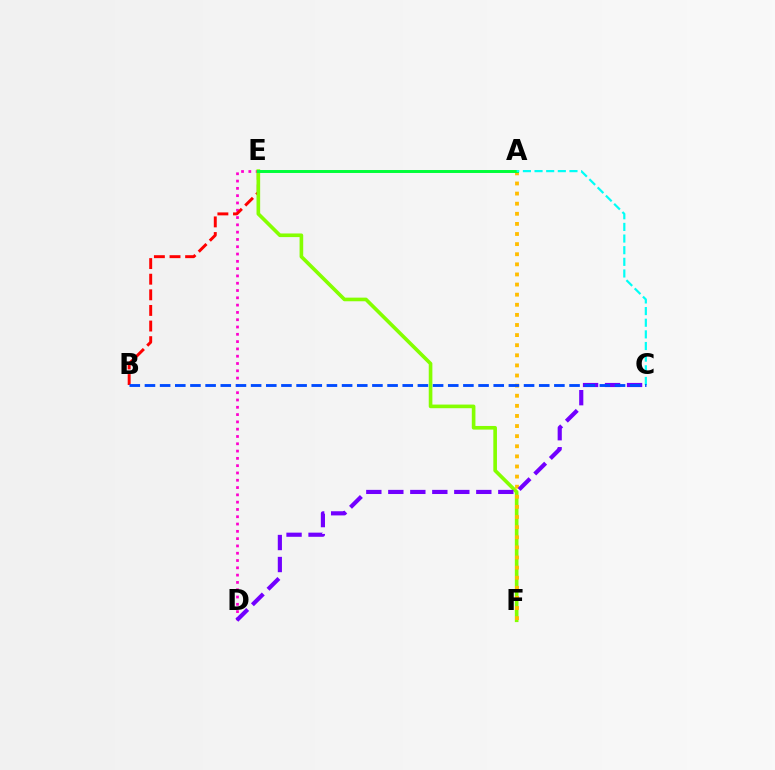{('D', 'E'): [{'color': '#ff00cf', 'line_style': 'dotted', 'thickness': 1.98}], ('B', 'E'): [{'color': '#ff0000', 'line_style': 'dashed', 'thickness': 2.12}], ('E', 'F'): [{'color': '#84ff00', 'line_style': 'solid', 'thickness': 2.62}], ('A', 'F'): [{'color': '#ffbd00', 'line_style': 'dotted', 'thickness': 2.75}], ('A', 'E'): [{'color': '#00ff39', 'line_style': 'solid', 'thickness': 2.13}], ('A', 'C'): [{'color': '#00fff6', 'line_style': 'dashed', 'thickness': 1.58}], ('C', 'D'): [{'color': '#7200ff', 'line_style': 'dashed', 'thickness': 2.99}], ('B', 'C'): [{'color': '#004bff', 'line_style': 'dashed', 'thickness': 2.06}]}